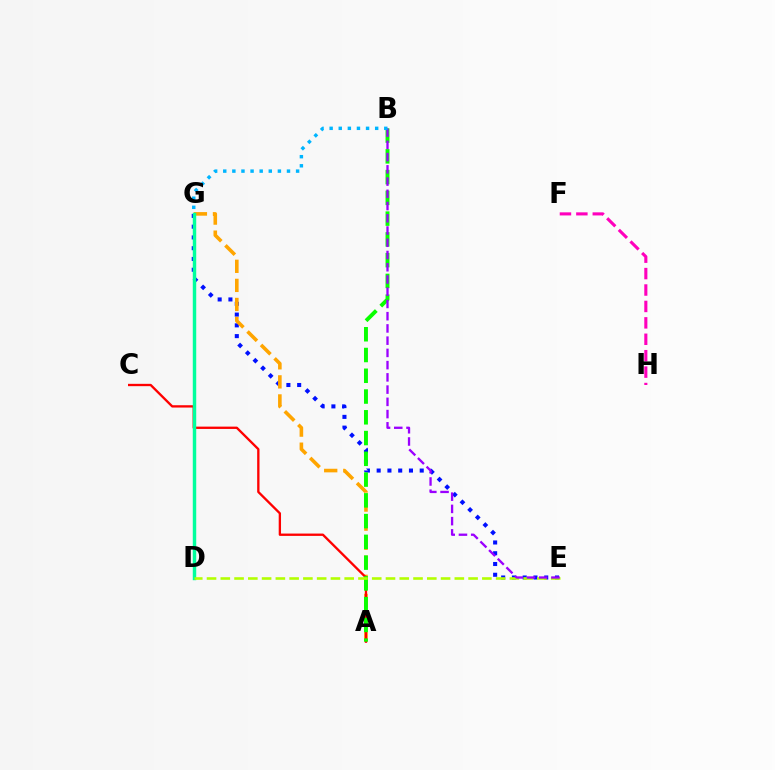{('F', 'H'): [{'color': '#ff00bd', 'line_style': 'dashed', 'thickness': 2.23}], ('E', 'G'): [{'color': '#0010ff', 'line_style': 'dotted', 'thickness': 2.92}], ('A', 'G'): [{'color': '#ffa500', 'line_style': 'dashed', 'thickness': 2.59}], ('A', 'C'): [{'color': '#ff0000', 'line_style': 'solid', 'thickness': 1.68}], ('D', 'G'): [{'color': '#00ff9d', 'line_style': 'solid', 'thickness': 2.47}], ('A', 'B'): [{'color': '#08ff00', 'line_style': 'dashed', 'thickness': 2.82}], ('D', 'E'): [{'color': '#b3ff00', 'line_style': 'dashed', 'thickness': 1.87}], ('B', 'E'): [{'color': '#9b00ff', 'line_style': 'dashed', 'thickness': 1.66}], ('B', 'G'): [{'color': '#00b5ff', 'line_style': 'dotted', 'thickness': 2.47}]}